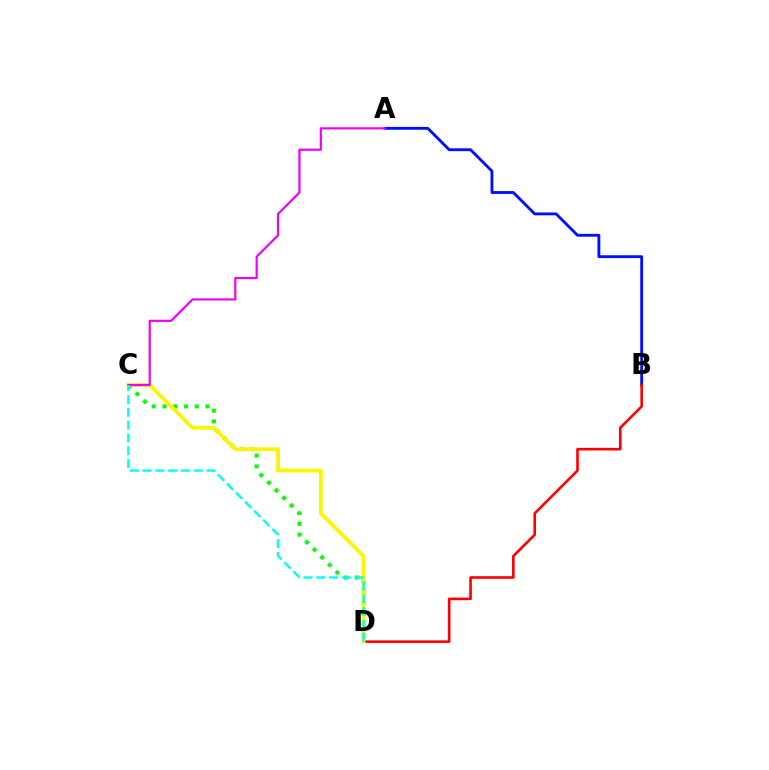{('C', 'D'): [{'color': '#08ff00', 'line_style': 'dotted', 'thickness': 2.92}, {'color': '#fcf500', 'line_style': 'solid', 'thickness': 2.72}, {'color': '#00fff6', 'line_style': 'dashed', 'thickness': 1.74}], ('A', 'B'): [{'color': '#0010ff', 'line_style': 'solid', 'thickness': 2.06}], ('B', 'D'): [{'color': '#ff0000', 'line_style': 'solid', 'thickness': 1.89}], ('A', 'C'): [{'color': '#ee00ff', 'line_style': 'solid', 'thickness': 1.57}]}